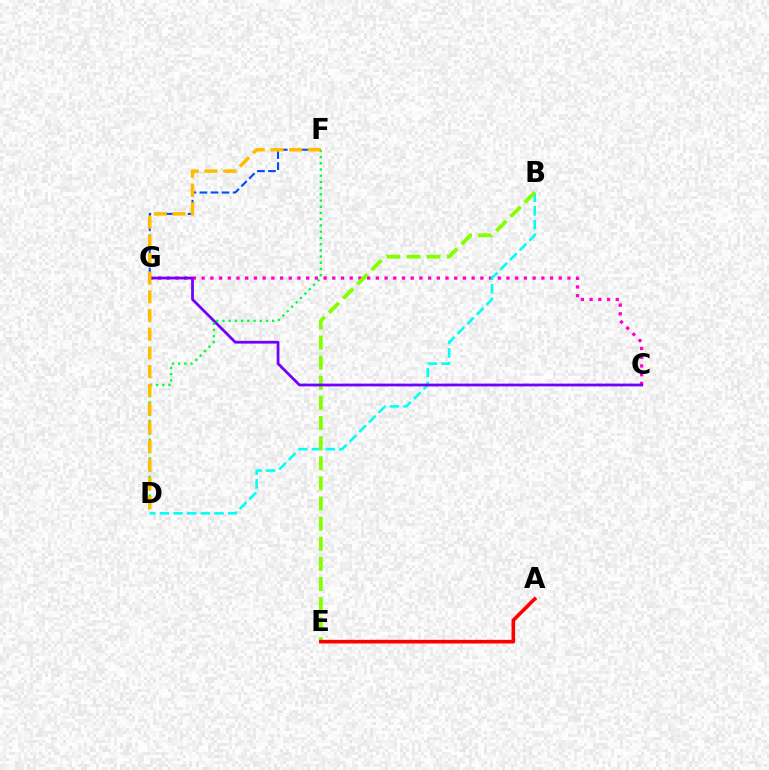{('F', 'G'): [{'color': '#004bff', 'line_style': 'dashed', 'thickness': 1.5}], ('C', 'G'): [{'color': '#ff00cf', 'line_style': 'dotted', 'thickness': 2.37}, {'color': '#7200ff', 'line_style': 'solid', 'thickness': 1.99}], ('B', 'D'): [{'color': '#00fff6', 'line_style': 'dashed', 'thickness': 1.86}], ('B', 'E'): [{'color': '#84ff00', 'line_style': 'dashed', 'thickness': 2.73}], ('A', 'E'): [{'color': '#ff0000', 'line_style': 'solid', 'thickness': 2.61}], ('D', 'F'): [{'color': '#00ff39', 'line_style': 'dotted', 'thickness': 1.69}, {'color': '#ffbd00', 'line_style': 'dashed', 'thickness': 2.54}]}